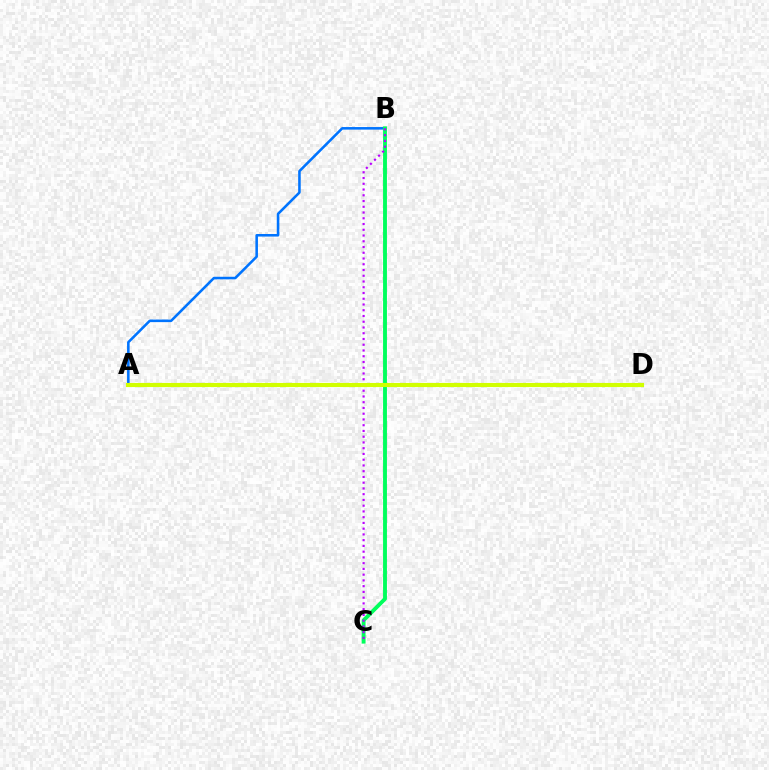{('A', 'B'): [{'color': '#0074ff', 'line_style': 'solid', 'thickness': 1.85}], ('B', 'C'): [{'color': '#00ff5c', 'line_style': 'solid', 'thickness': 2.79}, {'color': '#b900ff', 'line_style': 'dotted', 'thickness': 1.56}], ('A', 'D'): [{'color': '#ff0000', 'line_style': 'solid', 'thickness': 2.07}, {'color': '#d1ff00', 'line_style': 'solid', 'thickness': 2.97}]}